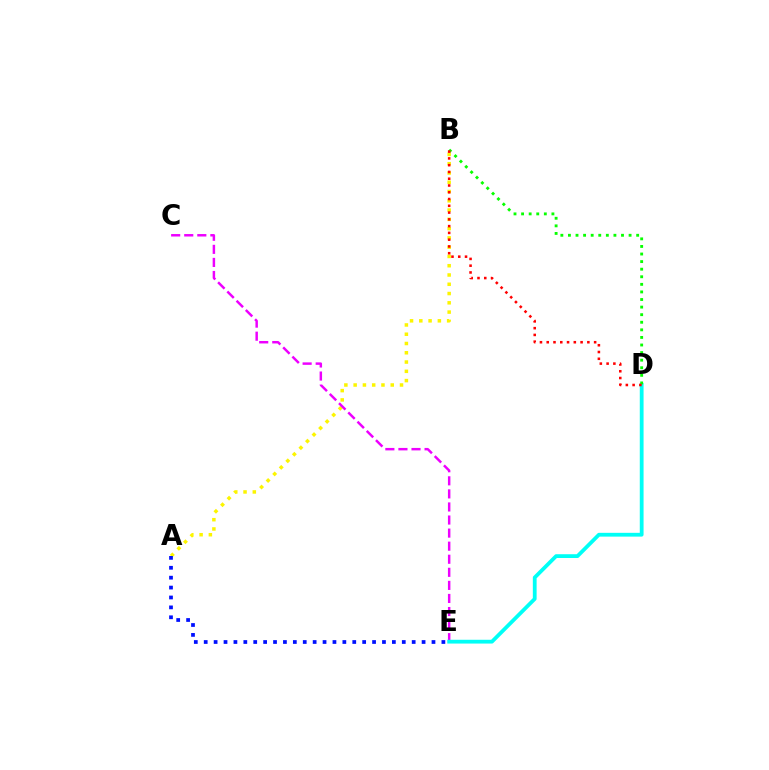{('A', 'B'): [{'color': '#fcf500', 'line_style': 'dotted', 'thickness': 2.52}], ('C', 'E'): [{'color': '#ee00ff', 'line_style': 'dashed', 'thickness': 1.78}], ('D', 'E'): [{'color': '#00fff6', 'line_style': 'solid', 'thickness': 2.73}], ('B', 'D'): [{'color': '#08ff00', 'line_style': 'dotted', 'thickness': 2.06}, {'color': '#ff0000', 'line_style': 'dotted', 'thickness': 1.84}], ('A', 'E'): [{'color': '#0010ff', 'line_style': 'dotted', 'thickness': 2.69}]}